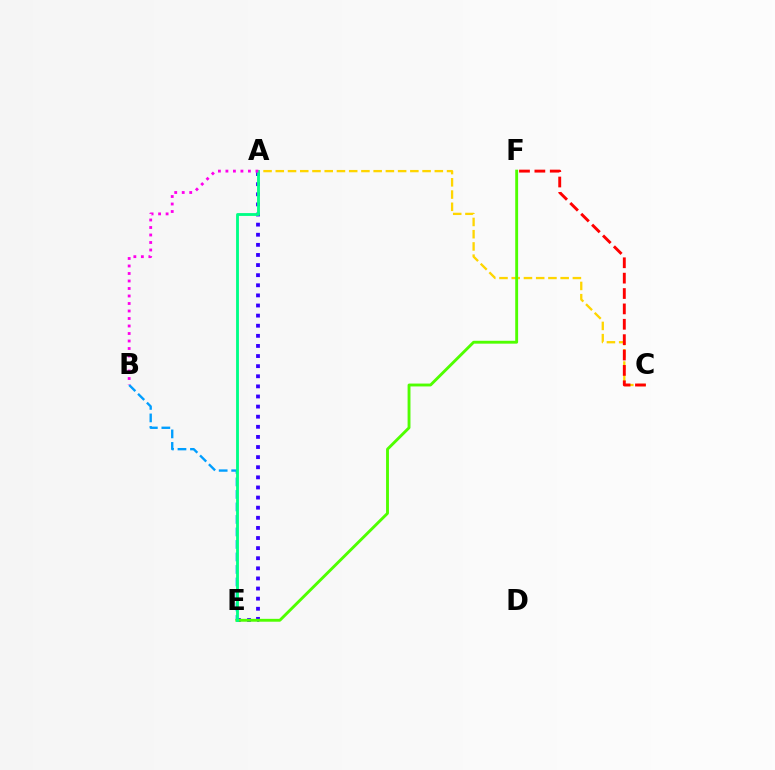{('B', 'E'): [{'color': '#009eff', 'line_style': 'dashed', 'thickness': 1.7}], ('A', 'C'): [{'color': '#ffd500', 'line_style': 'dashed', 'thickness': 1.66}], ('A', 'E'): [{'color': '#3700ff', 'line_style': 'dotted', 'thickness': 2.75}, {'color': '#00ff86', 'line_style': 'solid', 'thickness': 2.05}], ('C', 'F'): [{'color': '#ff0000', 'line_style': 'dashed', 'thickness': 2.09}], ('E', 'F'): [{'color': '#4fff00', 'line_style': 'solid', 'thickness': 2.07}], ('A', 'B'): [{'color': '#ff00ed', 'line_style': 'dotted', 'thickness': 2.04}]}